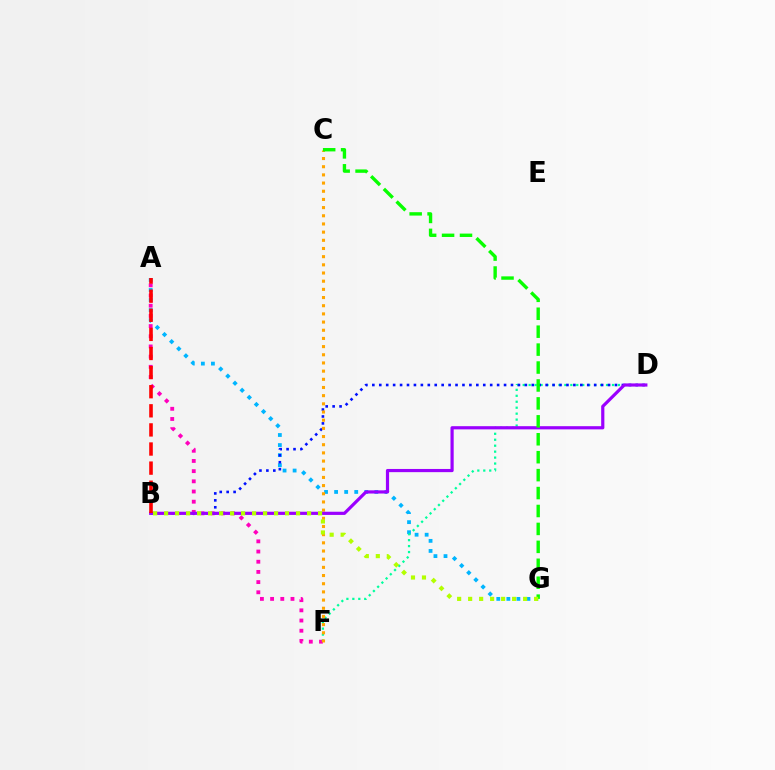{('A', 'G'): [{'color': '#00b5ff', 'line_style': 'dotted', 'thickness': 2.73}], ('A', 'F'): [{'color': '#ff00bd', 'line_style': 'dotted', 'thickness': 2.77}], ('D', 'F'): [{'color': '#00ff9d', 'line_style': 'dotted', 'thickness': 1.62}], ('B', 'D'): [{'color': '#0010ff', 'line_style': 'dotted', 'thickness': 1.88}, {'color': '#9b00ff', 'line_style': 'solid', 'thickness': 2.29}], ('C', 'F'): [{'color': '#ffa500', 'line_style': 'dotted', 'thickness': 2.22}], ('C', 'G'): [{'color': '#08ff00', 'line_style': 'dashed', 'thickness': 2.44}], ('B', 'G'): [{'color': '#b3ff00', 'line_style': 'dotted', 'thickness': 2.99}], ('A', 'B'): [{'color': '#ff0000', 'line_style': 'dashed', 'thickness': 2.6}]}